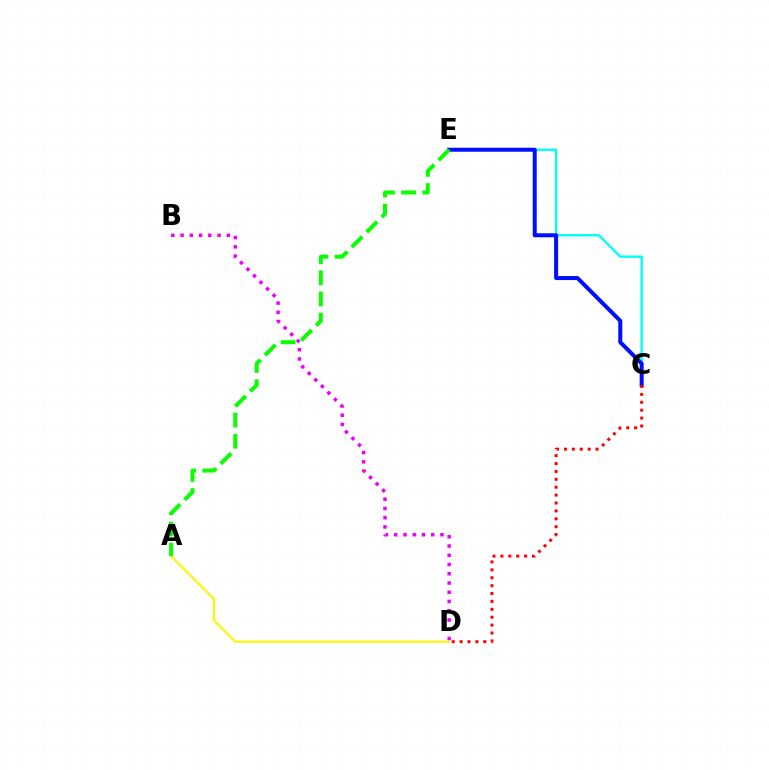{('A', 'D'): [{'color': '#fcf500', 'line_style': 'solid', 'thickness': 1.52}], ('C', 'E'): [{'color': '#00fff6', 'line_style': 'solid', 'thickness': 1.71}, {'color': '#0010ff', 'line_style': 'solid', 'thickness': 2.89}], ('B', 'D'): [{'color': '#ee00ff', 'line_style': 'dotted', 'thickness': 2.51}], ('A', 'E'): [{'color': '#08ff00', 'line_style': 'dashed', 'thickness': 2.87}], ('C', 'D'): [{'color': '#ff0000', 'line_style': 'dotted', 'thickness': 2.15}]}